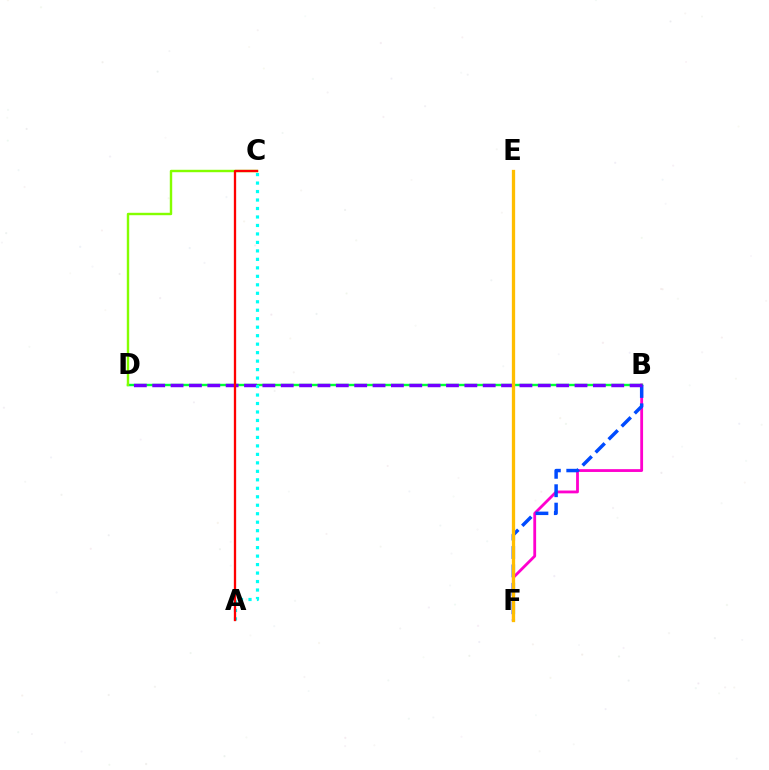{('B', 'F'): [{'color': '#ff00cf', 'line_style': 'solid', 'thickness': 2.03}, {'color': '#004bff', 'line_style': 'dashed', 'thickness': 2.5}], ('B', 'D'): [{'color': '#00ff39', 'line_style': 'solid', 'thickness': 1.73}, {'color': '#7200ff', 'line_style': 'dashed', 'thickness': 2.49}], ('A', 'C'): [{'color': '#00fff6', 'line_style': 'dotted', 'thickness': 2.3}, {'color': '#ff0000', 'line_style': 'solid', 'thickness': 1.66}], ('E', 'F'): [{'color': '#ffbd00', 'line_style': 'solid', 'thickness': 2.37}], ('C', 'D'): [{'color': '#84ff00', 'line_style': 'solid', 'thickness': 1.74}]}